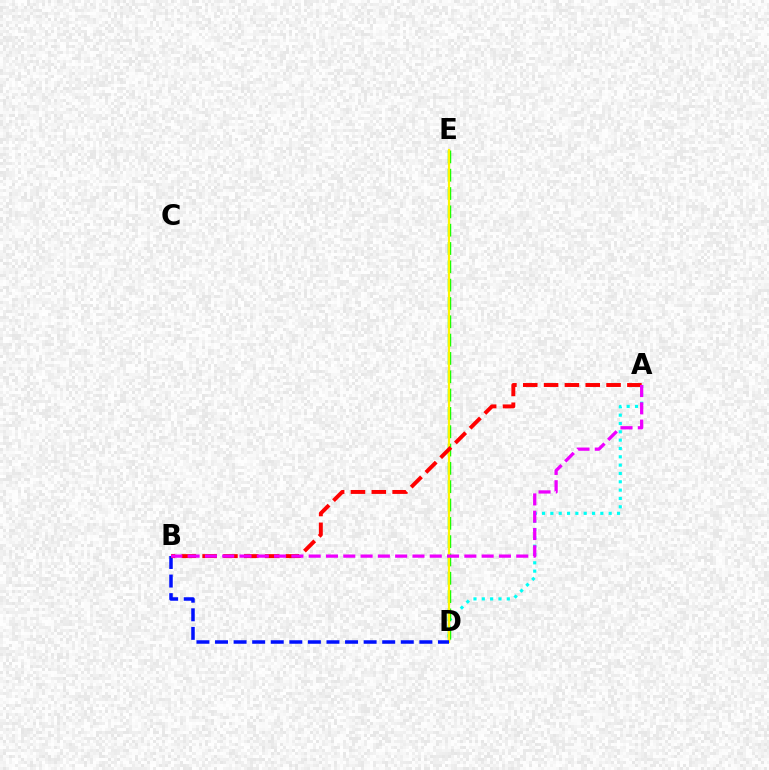{('A', 'D'): [{'color': '#00fff6', 'line_style': 'dotted', 'thickness': 2.26}], ('D', 'E'): [{'color': '#08ff00', 'line_style': 'dashed', 'thickness': 2.49}, {'color': '#fcf500', 'line_style': 'solid', 'thickness': 1.58}], ('B', 'D'): [{'color': '#0010ff', 'line_style': 'dashed', 'thickness': 2.52}], ('A', 'B'): [{'color': '#ff0000', 'line_style': 'dashed', 'thickness': 2.83}, {'color': '#ee00ff', 'line_style': 'dashed', 'thickness': 2.35}]}